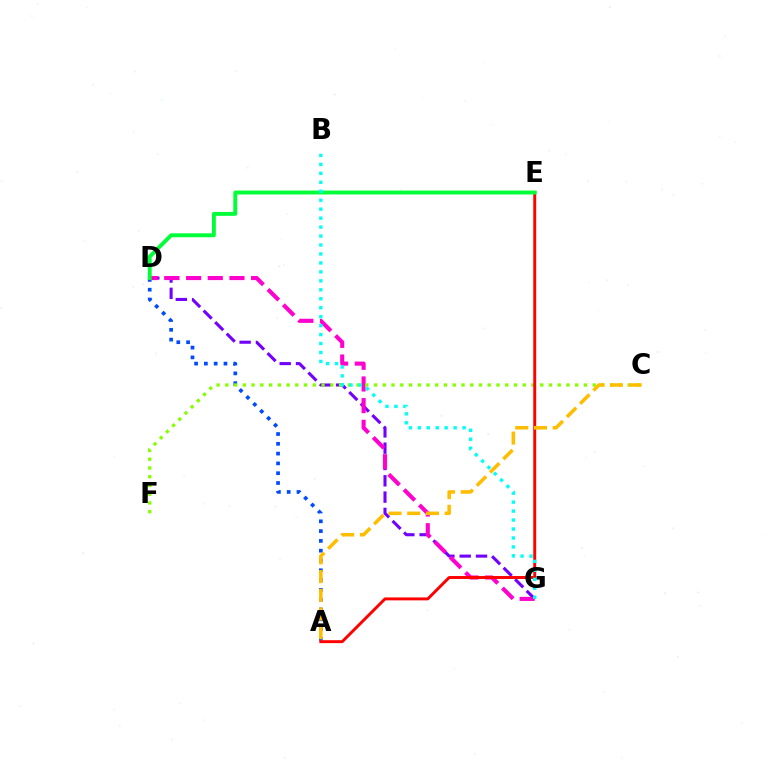{('D', 'G'): [{'color': '#7200ff', 'line_style': 'dashed', 'thickness': 2.22}, {'color': '#ff00cf', 'line_style': 'dashed', 'thickness': 2.94}], ('A', 'D'): [{'color': '#004bff', 'line_style': 'dotted', 'thickness': 2.66}], ('C', 'F'): [{'color': '#84ff00', 'line_style': 'dotted', 'thickness': 2.38}], ('A', 'E'): [{'color': '#ff0000', 'line_style': 'solid', 'thickness': 2.11}], ('D', 'E'): [{'color': '#00ff39', 'line_style': 'solid', 'thickness': 2.81}], ('B', 'G'): [{'color': '#00fff6', 'line_style': 'dotted', 'thickness': 2.43}], ('A', 'C'): [{'color': '#ffbd00', 'line_style': 'dashed', 'thickness': 2.54}]}